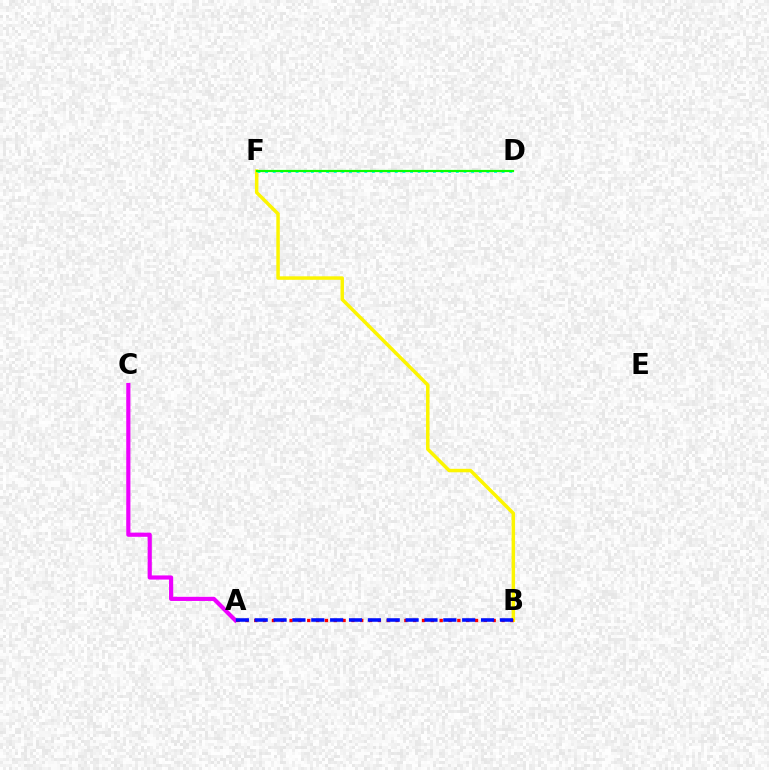{('A', 'C'): [{'color': '#ee00ff', 'line_style': 'solid', 'thickness': 2.99}], ('B', 'F'): [{'color': '#fcf500', 'line_style': 'solid', 'thickness': 2.5}], ('D', 'F'): [{'color': '#00fff6', 'line_style': 'dotted', 'thickness': 2.07}, {'color': '#08ff00', 'line_style': 'solid', 'thickness': 1.59}], ('A', 'B'): [{'color': '#ff0000', 'line_style': 'dotted', 'thickness': 2.4}, {'color': '#0010ff', 'line_style': 'dashed', 'thickness': 2.56}]}